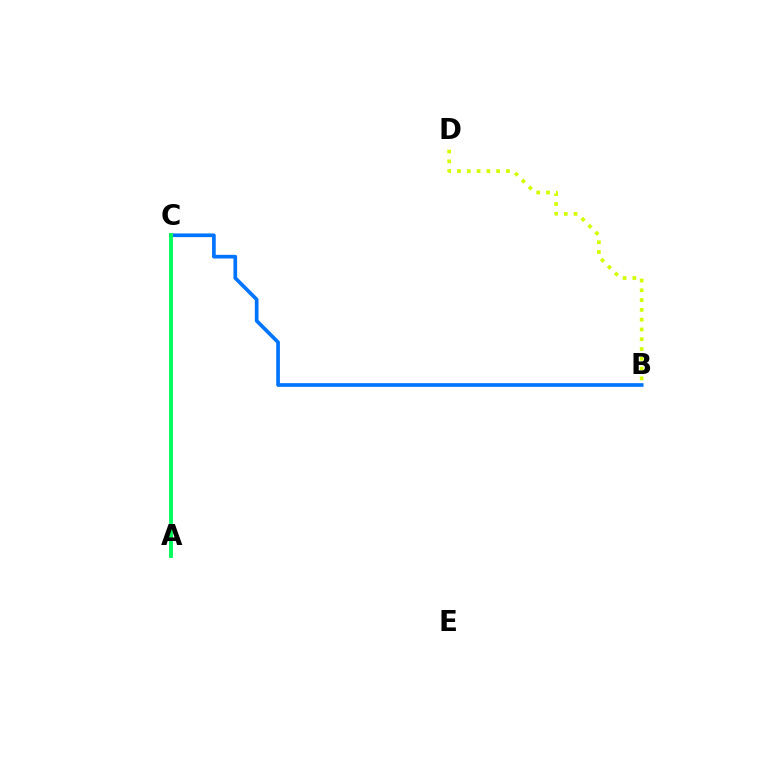{('A', 'C'): [{'color': '#b900ff', 'line_style': 'solid', 'thickness': 1.68}, {'color': '#ff0000', 'line_style': 'solid', 'thickness': 1.51}, {'color': '#00ff5c', 'line_style': 'solid', 'thickness': 2.77}], ('B', 'D'): [{'color': '#d1ff00', 'line_style': 'dotted', 'thickness': 2.66}], ('B', 'C'): [{'color': '#0074ff', 'line_style': 'solid', 'thickness': 2.65}]}